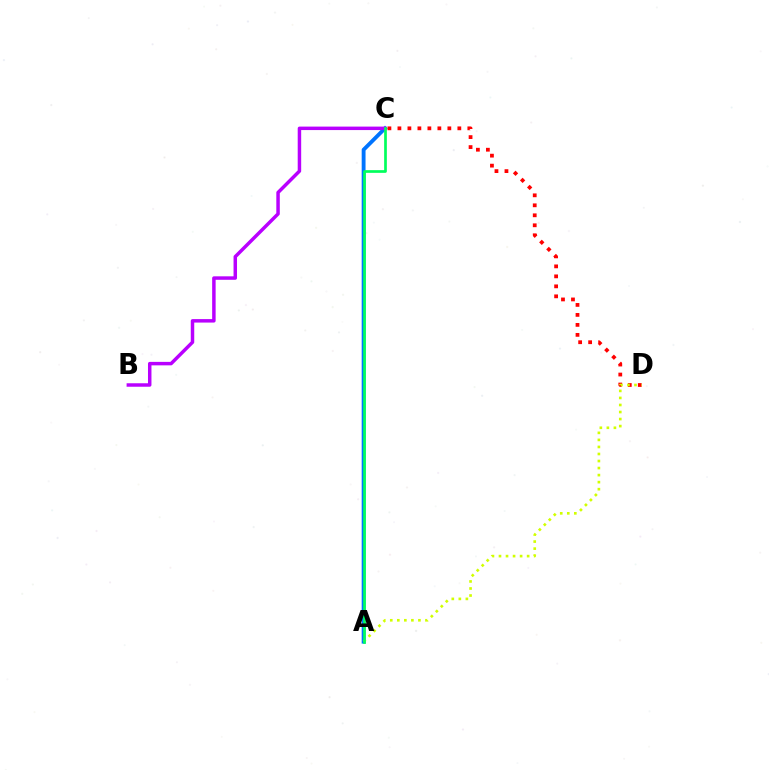{('A', 'C'): [{'color': '#0074ff', 'line_style': 'solid', 'thickness': 2.78}, {'color': '#00ff5c', 'line_style': 'solid', 'thickness': 1.94}], ('C', 'D'): [{'color': '#ff0000', 'line_style': 'dotted', 'thickness': 2.71}], ('A', 'D'): [{'color': '#d1ff00', 'line_style': 'dotted', 'thickness': 1.91}], ('B', 'C'): [{'color': '#b900ff', 'line_style': 'solid', 'thickness': 2.5}]}